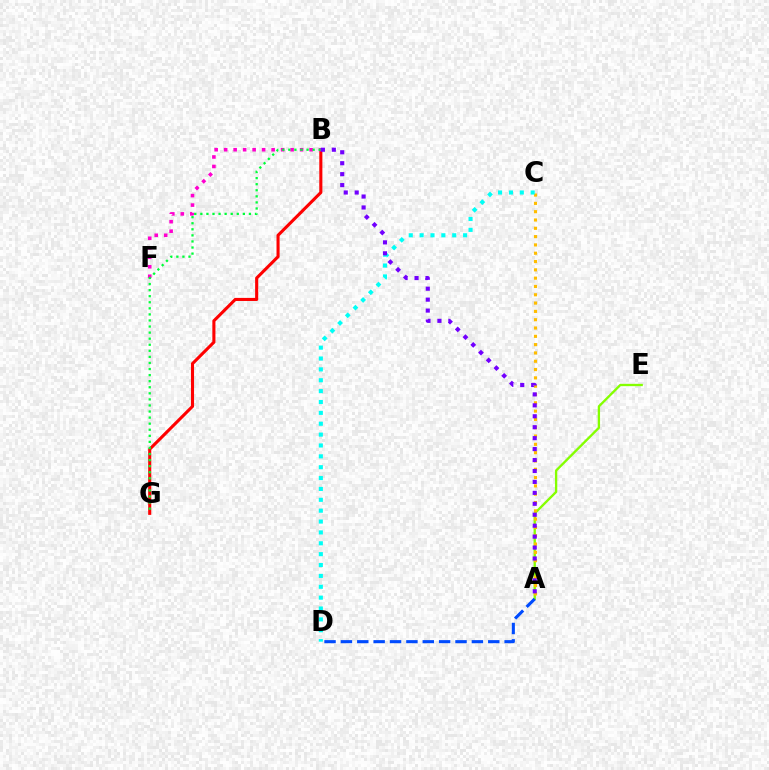{('A', 'E'): [{'color': '#84ff00', 'line_style': 'solid', 'thickness': 1.68}], ('B', 'G'): [{'color': '#ff0000', 'line_style': 'solid', 'thickness': 2.22}, {'color': '#00ff39', 'line_style': 'dotted', 'thickness': 1.65}], ('B', 'F'): [{'color': '#ff00cf', 'line_style': 'dotted', 'thickness': 2.58}], ('A', 'C'): [{'color': '#ffbd00', 'line_style': 'dotted', 'thickness': 2.26}], ('C', 'D'): [{'color': '#00fff6', 'line_style': 'dotted', 'thickness': 2.95}], ('A', 'D'): [{'color': '#004bff', 'line_style': 'dashed', 'thickness': 2.22}], ('A', 'B'): [{'color': '#7200ff', 'line_style': 'dotted', 'thickness': 2.97}]}